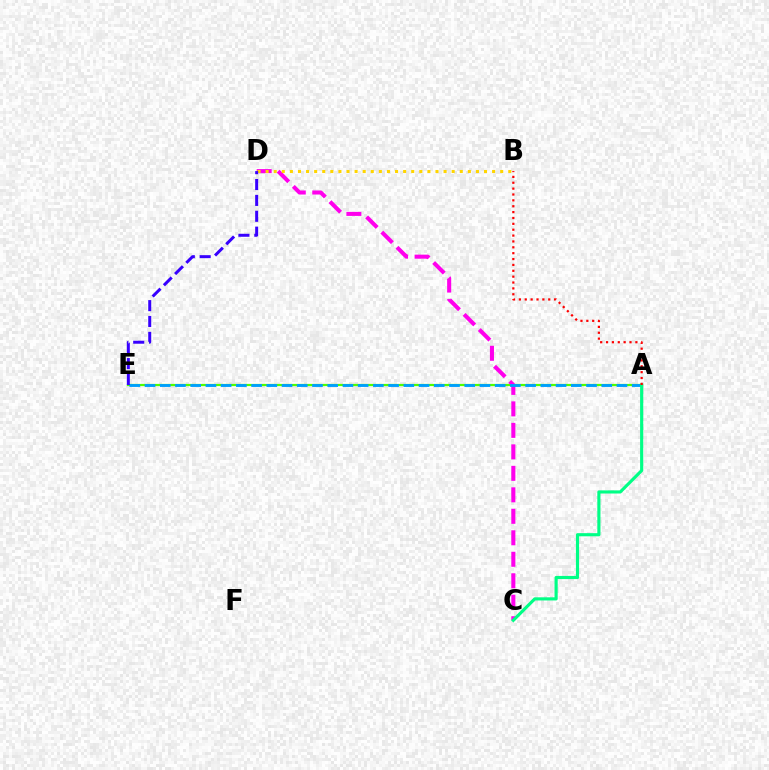{('A', 'E'): [{'color': '#4fff00', 'line_style': 'solid', 'thickness': 1.6}, {'color': '#009eff', 'line_style': 'dashed', 'thickness': 2.07}], ('C', 'D'): [{'color': '#ff00ed', 'line_style': 'dashed', 'thickness': 2.92}], ('B', 'D'): [{'color': '#ffd500', 'line_style': 'dotted', 'thickness': 2.2}], ('A', 'C'): [{'color': '#00ff86', 'line_style': 'solid', 'thickness': 2.26}], ('A', 'B'): [{'color': '#ff0000', 'line_style': 'dotted', 'thickness': 1.59}], ('D', 'E'): [{'color': '#3700ff', 'line_style': 'dashed', 'thickness': 2.16}]}